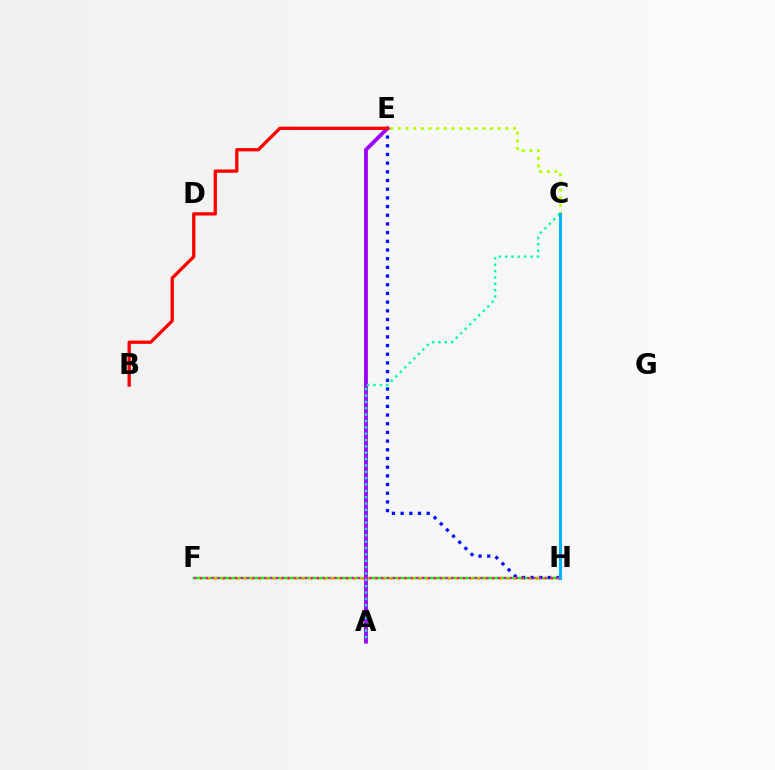{('F', 'H'): [{'color': '#08ff00', 'line_style': 'solid', 'thickness': 1.76}, {'color': '#ffa500', 'line_style': 'dotted', 'thickness': 1.99}, {'color': '#ff00bd', 'line_style': 'dotted', 'thickness': 1.59}], ('A', 'E'): [{'color': '#9b00ff', 'line_style': 'solid', 'thickness': 2.75}], ('E', 'H'): [{'color': '#0010ff', 'line_style': 'dotted', 'thickness': 2.36}], ('A', 'C'): [{'color': '#00ff9d', 'line_style': 'dotted', 'thickness': 1.73}], ('C', 'E'): [{'color': '#b3ff00', 'line_style': 'dotted', 'thickness': 2.09}], ('C', 'H'): [{'color': '#00b5ff', 'line_style': 'solid', 'thickness': 2.23}], ('B', 'E'): [{'color': '#ff0000', 'line_style': 'solid', 'thickness': 2.37}]}